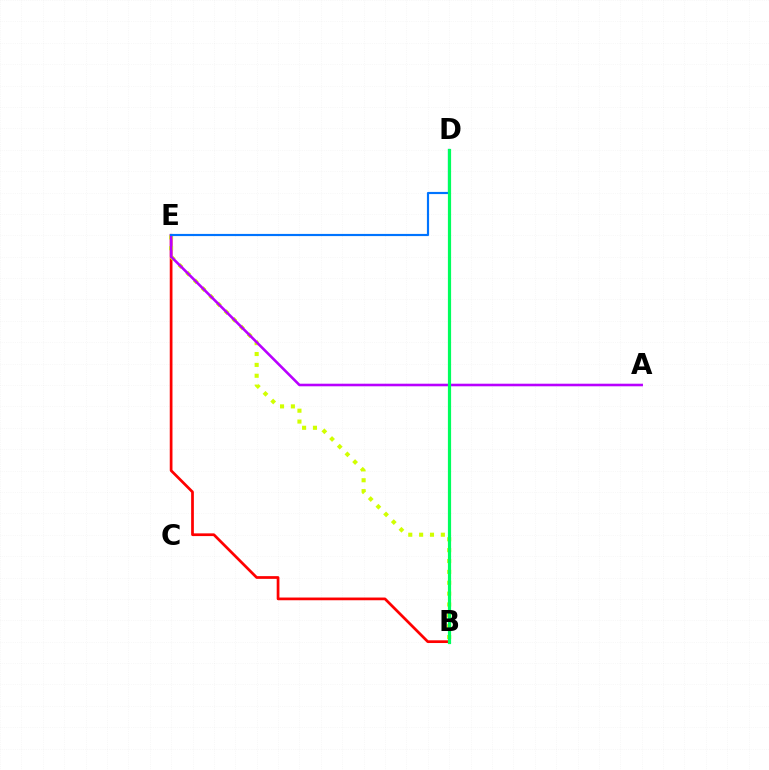{('B', 'E'): [{'color': '#ff0000', 'line_style': 'solid', 'thickness': 1.96}, {'color': '#d1ff00', 'line_style': 'dotted', 'thickness': 2.95}], ('A', 'E'): [{'color': '#b900ff', 'line_style': 'solid', 'thickness': 1.86}], ('D', 'E'): [{'color': '#0074ff', 'line_style': 'solid', 'thickness': 1.57}], ('B', 'D'): [{'color': '#00ff5c', 'line_style': 'solid', 'thickness': 2.3}]}